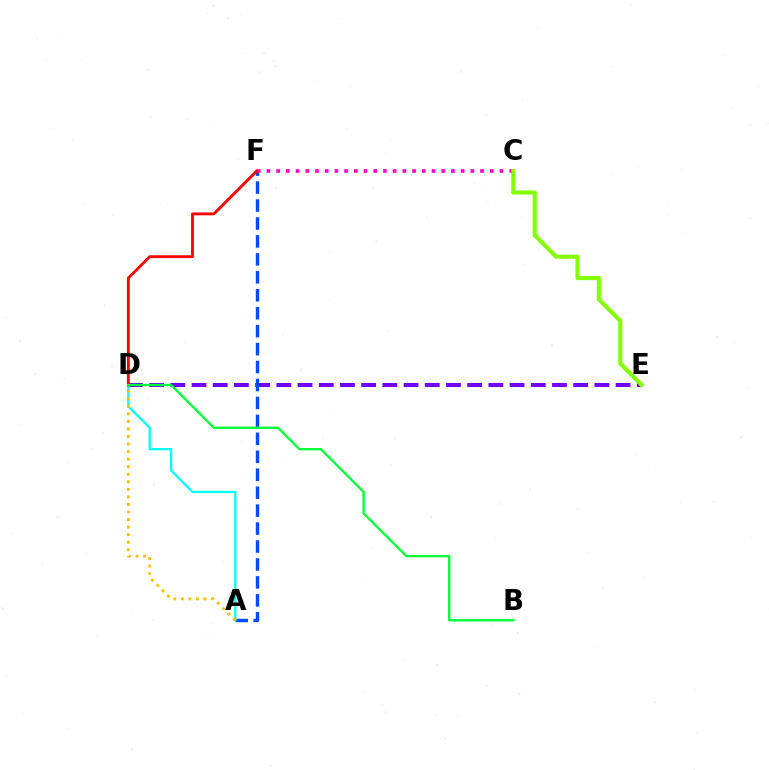{('D', 'E'): [{'color': '#7200ff', 'line_style': 'dashed', 'thickness': 2.88}], ('A', 'F'): [{'color': '#004bff', 'line_style': 'dashed', 'thickness': 2.44}], ('A', 'D'): [{'color': '#00fff6', 'line_style': 'solid', 'thickness': 1.66}, {'color': '#ffbd00', 'line_style': 'dotted', 'thickness': 2.05}], ('C', 'F'): [{'color': '#ff00cf', 'line_style': 'dotted', 'thickness': 2.64}], ('D', 'F'): [{'color': '#ff0000', 'line_style': 'solid', 'thickness': 2.05}], ('B', 'D'): [{'color': '#00ff39', 'line_style': 'solid', 'thickness': 1.69}], ('C', 'E'): [{'color': '#84ff00', 'line_style': 'solid', 'thickness': 2.97}]}